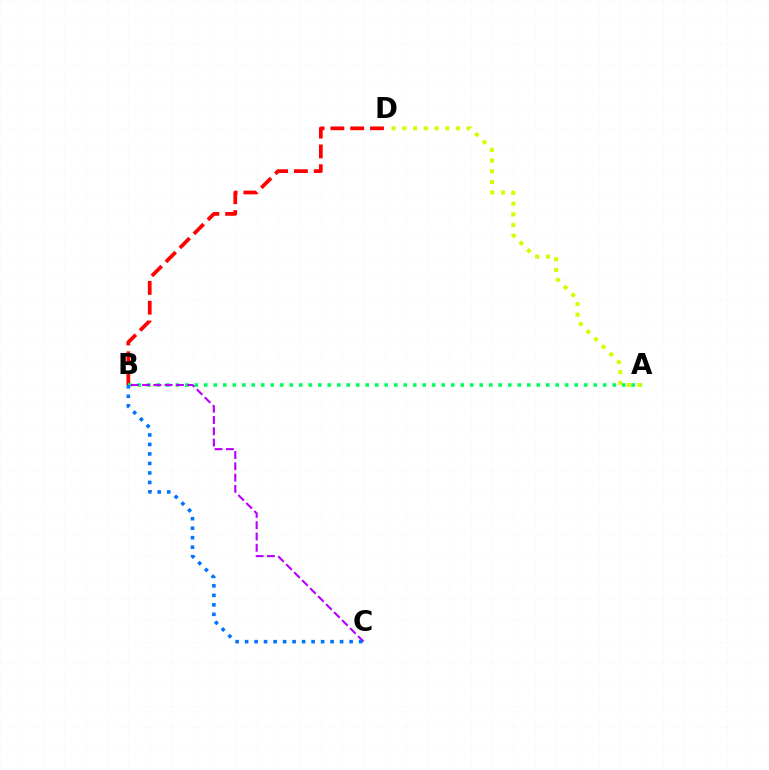{('B', 'D'): [{'color': '#ff0000', 'line_style': 'dashed', 'thickness': 2.69}], ('A', 'B'): [{'color': '#00ff5c', 'line_style': 'dotted', 'thickness': 2.58}], ('B', 'C'): [{'color': '#b900ff', 'line_style': 'dashed', 'thickness': 1.53}, {'color': '#0074ff', 'line_style': 'dotted', 'thickness': 2.58}], ('A', 'D'): [{'color': '#d1ff00', 'line_style': 'dotted', 'thickness': 2.92}]}